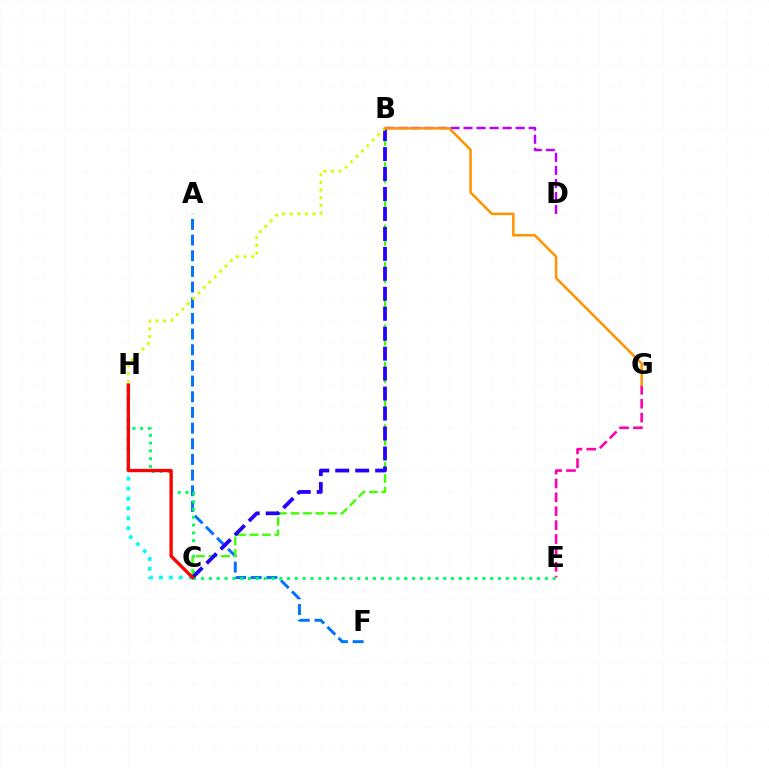{('E', 'G'): [{'color': '#ff00ac', 'line_style': 'dashed', 'thickness': 1.89}], ('A', 'F'): [{'color': '#0074ff', 'line_style': 'dashed', 'thickness': 2.13}], ('E', 'H'): [{'color': '#00ff5c', 'line_style': 'dotted', 'thickness': 2.12}], ('B', 'C'): [{'color': '#3dff00', 'line_style': 'dashed', 'thickness': 1.7}, {'color': '#2500ff', 'line_style': 'dashed', 'thickness': 2.71}], ('B', 'D'): [{'color': '#b900ff', 'line_style': 'dashed', 'thickness': 1.77}], ('C', 'H'): [{'color': '#00fff6', 'line_style': 'dotted', 'thickness': 2.69}, {'color': '#ff0000', 'line_style': 'solid', 'thickness': 2.39}], ('B', 'H'): [{'color': '#d1ff00', 'line_style': 'dotted', 'thickness': 2.08}], ('B', 'G'): [{'color': '#ff9400', 'line_style': 'solid', 'thickness': 1.81}]}